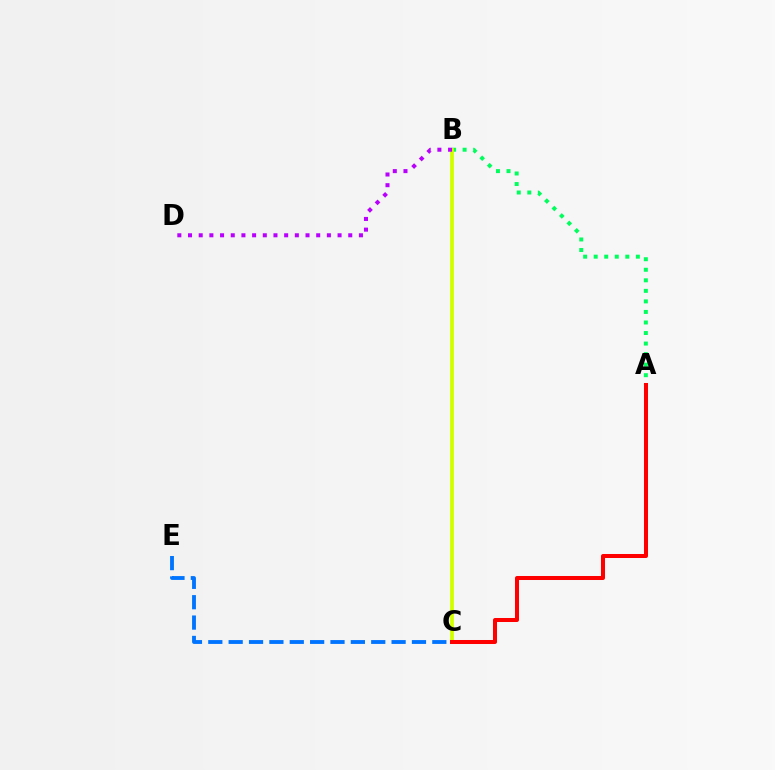{('A', 'B'): [{'color': '#00ff5c', 'line_style': 'dotted', 'thickness': 2.86}], ('B', 'C'): [{'color': '#d1ff00', 'line_style': 'solid', 'thickness': 2.75}], ('A', 'C'): [{'color': '#ff0000', 'line_style': 'solid', 'thickness': 2.89}], ('B', 'D'): [{'color': '#b900ff', 'line_style': 'dotted', 'thickness': 2.9}], ('C', 'E'): [{'color': '#0074ff', 'line_style': 'dashed', 'thickness': 2.77}]}